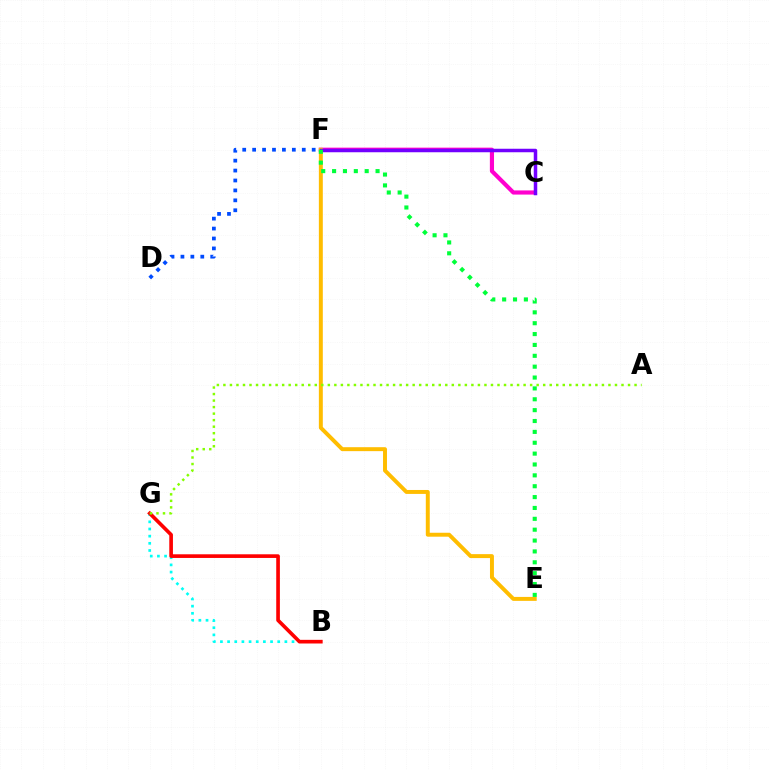{('B', 'G'): [{'color': '#00fff6', 'line_style': 'dotted', 'thickness': 1.95}, {'color': '#ff0000', 'line_style': 'solid', 'thickness': 2.63}], ('C', 'F'): [{'color': '#ff00cf', 'line_style': 'solid', 'thickness': 2.99}, {'color': '#7200ff', 'line_style': 'solid', 'thickness': 2.52}], ('E', 'F'): [{'color': '#ffbd00', 'line_style': 'solid', 'thickness': 2.84}, {'color': '#00ff39', 'line_style': 'dotted', 'thickness': 2.95}], ('D', 'F'): [{'color': '#004bff', 'line_style': 'dotted', 'thickness': 2.7}], ('A', 'G'): [{'color': '#84ff00', 'line_style': 'dotted', 'thickness': 1.77}]}